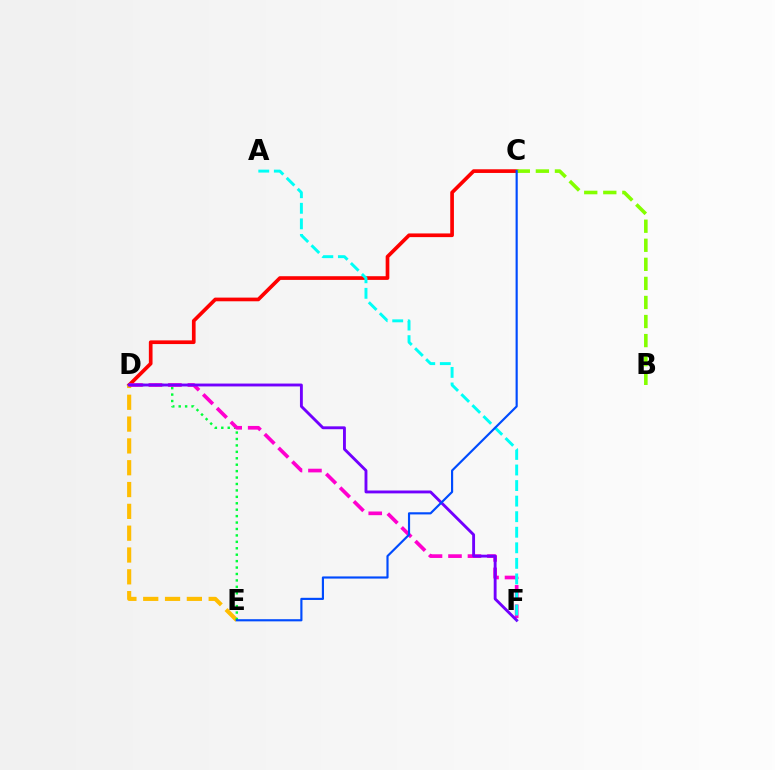{('C', 'D'): [{'color': '#ff0000', 'line_style': 'solid', 'thickness': 2.65}], ('D', 'E'): [{'color': '#ffbd00', 'line_style': 'dashed', 'thickness': 2.96}, {'color': '#00ff39', 'line_style': 'dotted', 'thickness': 1.75}], ('B', 'C'): [{'color': '#84ff00', 'line_style': 'dashed', 'thickness': 2.59}], ('D', 'F'): [{'color': '#ff00cf', 'line_style': 'dashed', 'thickness': 2.65}, {'color': '#7200ff', 'line_style': 'solid', 'thickness': 2.07}], ('A', 'F'): [{'color': '#00fff6', 'line_style': 'dashed', 'thickness': 2.11}], ('C', 'E'): [{'color': '#004bff', 'line_style': 'solid', 'thickness': 1.55}]}